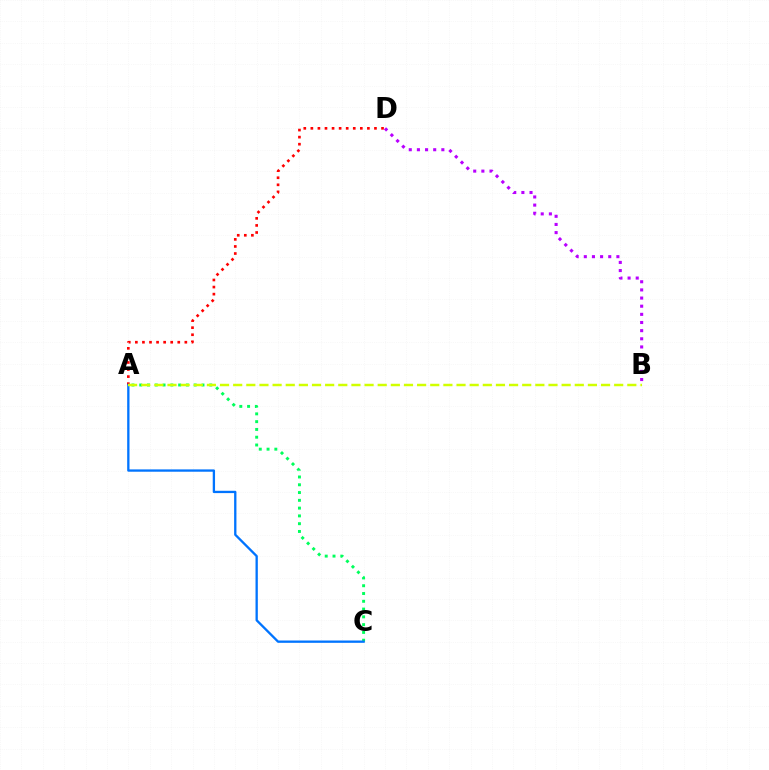{('A', 'C'): [{'color': '#00ff5c', 'line_style': 'dotted', 'thickness': 2.11}, {'color': '#0074ff', 'line_style': 'solid', 'thickness': 1.67}], ('A', 'D'): [{'color': '#ff0000', 'line_style': 'dotted', 'thickness': 1.92}], ('B', 'D'): [{'color': '#b900ff', 'line_style': 'dotted', 'thickness': 2.21}], ('A', 'B'): [{'color': '#d1ff00', 'line_style': 'dashed', 'thickness': 1.78}]}